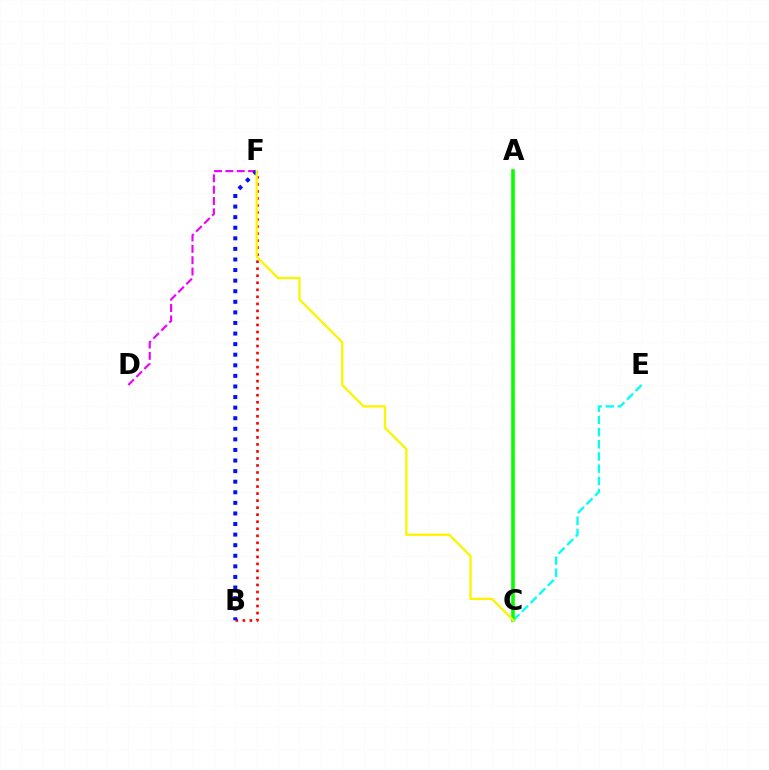{('C', 'E'): [{'color': '#00fff6', 'line_style': 'dashed', 'thickness': 1.66}], ('B', 'F'): [{'color': '#ff0000', 'line_style': 'dotted', 'thickness': 1.91}, {'color': '#0010ff', 'line_style': 'dotted', 'thickness': 2.88}], ('A', 'C'): [{'color': '#08ff00', 'line_style': 'solid', 'thickness': 2.6}], ('D', 'F'): [{'color': '#ee00ff', 'line_style': 'dashed', 'thickness': 1.54}], ('C', 'F'): [{'color': '#fcf500', 'line_style': 'solid', 'thickness': 1.67}]}